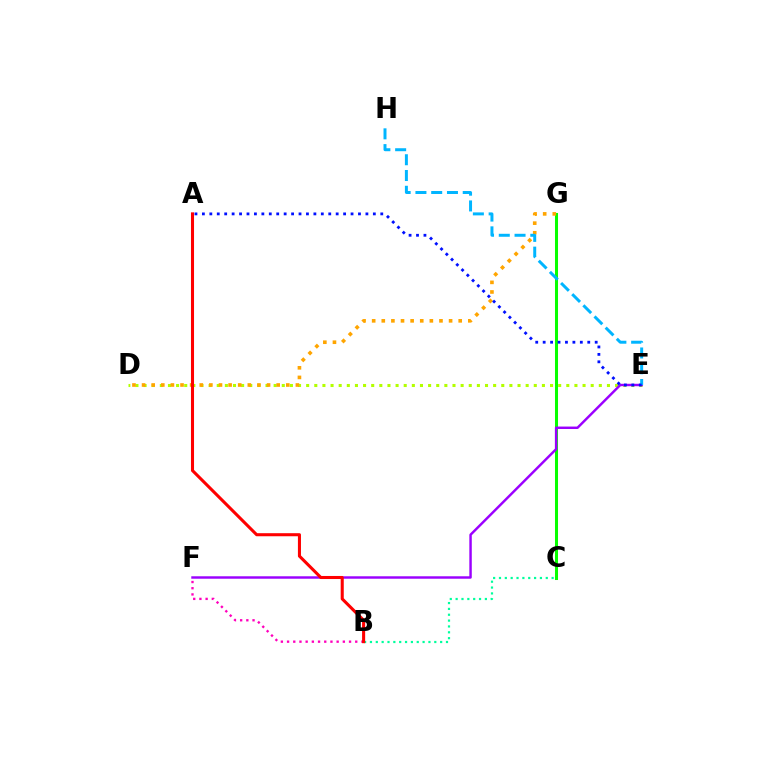{('C', 'G'): [{'color': '#08ff00', 'line_style': 'solid', 'thickness': 2.18}], ('D', 'E'): [{'color': '#b3ff00', 'line_style': 'dotted', 'thickness': 2.21}], ('E', 'F'): [{'color': '#9b00ff', 'line_style': 'solid', 'thickness': 1.76}], ('B', 'F'): [{'color': '#ff00bd', 'line_style': 'dotted', 'thickness': 1.68}], ('D', 'G'): [{'color': '#ffa500', 'line_style': 'dotted', 'thickness': 2.61}], ('E', 'H'): [{'color': '#00b5ff', 'line_style': 'dashed', 'thickness': 2.14}], ('A', 'E'): [{'color': '#0010ff', 'line_style': 'dotted', 'thickness': 2.02}], ('B', 'C'): [{'color': '#00ff9d', 'line_style': 'dotted', 'thickness': 1.59}], ('A', 'B'): [{'color': '#ff0000', 'line_style': 'solid', 'thickness': 2.21}]}